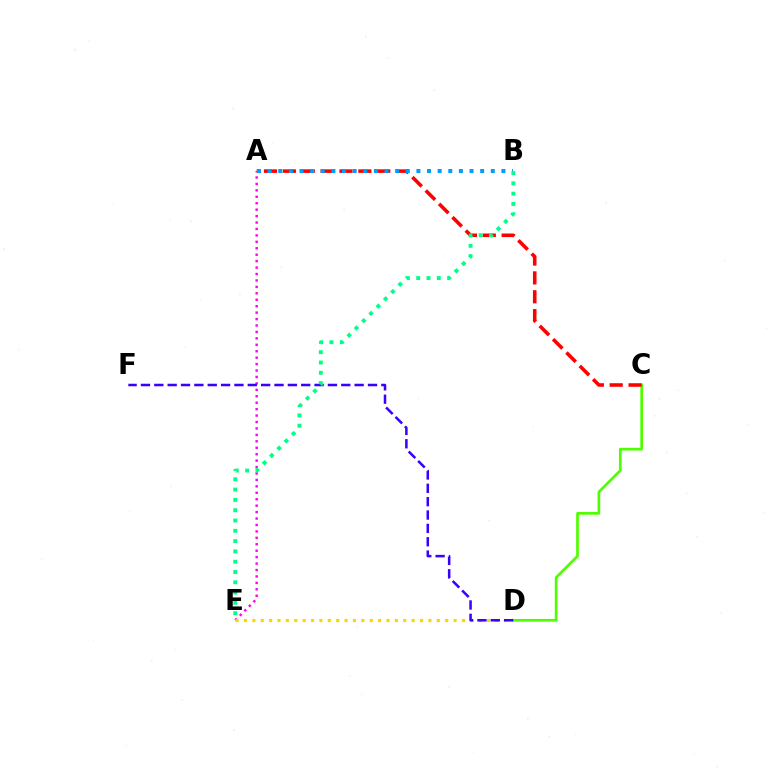{('A', 'E'): [{'color': '#ff00ed', 'line_style': 'dotted', 'thickness': 1.75}], ('C', 'D'): [{'color': '#4fff00', 'line_style': 'solid', 'thickness': 1.94}], ('D', 'E'): [{'color': '#ffd500', 'line_style': 'dotted', 'thickness': 2.28}], ('D', 'F'): [{'color': '#3700ff', 'line_style': 'dashed', 'thickness': 1.81}], ('A', 'C'): [{'color': '#ff0000', 'line_style': 'dashed', 'thickness': 2.56}], ('A', 'B'): [{'color': '#009eff', 'line_style': 'dotted', 'thickness': 2.89}], ('B', 'E'): [{'color': '#00ff86', 'line_style': 'dotted', 'thickness': 2.8}]}